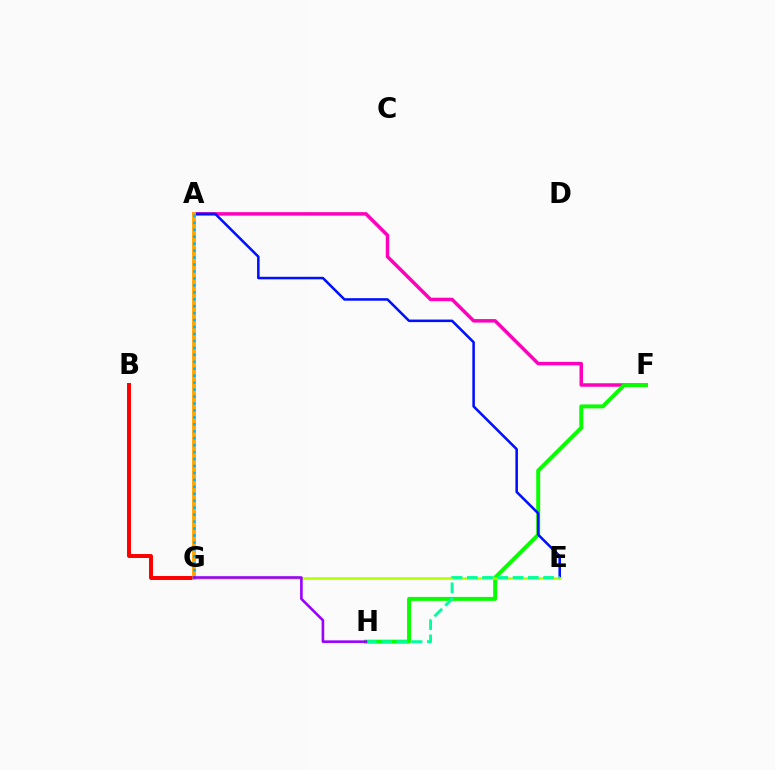{('A', 'F'): [{'color': '#ff00bd', 'line_style': 'solid', 'thickness': 2.51}], ('B', 'G'): [{'color': '#ff0000', 'line_style': 'solid', 'thickness': 2.84}], ('F', 'H'): [{'color': '#08ff00', 'line_style': 'solid', 'thickness': 2.84}], ('A', 'E'): [{'color': '#0010ff', 'line_style': 'solid', 'thickness': 1.83}], ('E', 'G'): [{'color': '#b3ff00', 'line_style': 'solid', 'thickness': 1.82}], ('A', 'G'): [{'color': '#ffa500', 'line_style': 'solid', 'thickness': 2.78}, {'color': '#00b5ff', 'line_style': 'dotted', 'thickness': 1.89}], ('E', 'H'): [{'color': '#00ff9d', 'line_style': 'dashed', 'thickness': 2.07}], ('G', 'H'): [{'color': '#9b00ff', 'line_style': 'solid', 'thickness': 1.87}]}